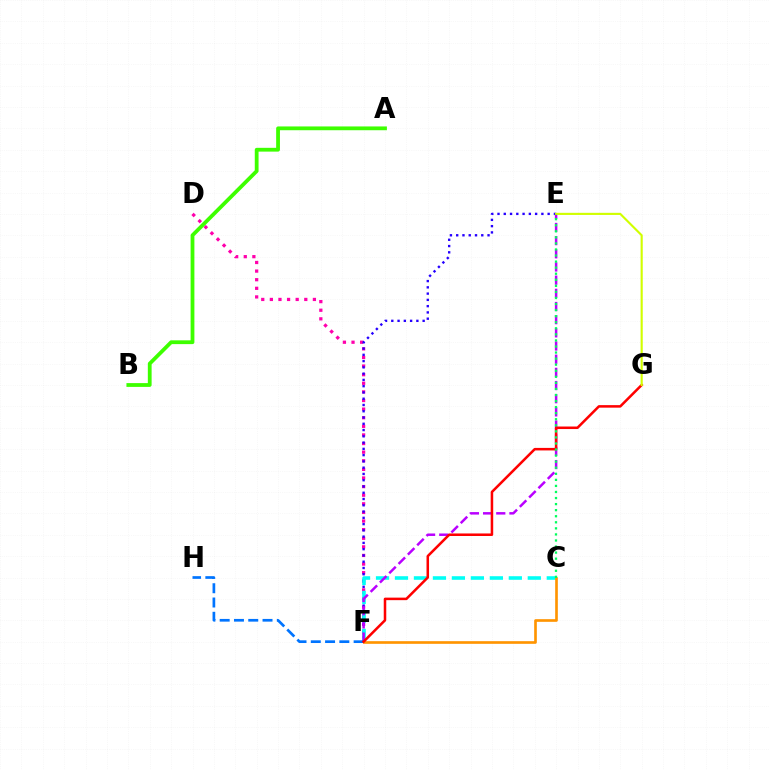{('D', 'F'): [{'color': '#ff00ac', 'line_style': 'dotted', 'thickness': 2.34}], ('E', 'F'): [{'color': '#2500ff', 'line_style': 'dotted', 'thickness': 1.7}, {'color': '#b900ff', 'line_style': 'dashed', 'thickness': 1.79}], ('C', 'F'): [{'color': '#00fff6', 'line_style': 'dashed', 'thickness': 2.58}, {'color': '#ff9400', 'line_style': 'solid', 'thickness': 1.91}], ('F', 'H'): [{'color': '#0074ff', 'line_style': 'dashed', 'thickness': 1.94}], ('A', 'B'): [{'color': '#3dff00', 'line_style': 'solid', 'thickness': 2.73}], ('F', 'G'): [{'color': '#ff0000', 'line_style': 'solid', 'thickness': 1.82}], ('E', 'G'): [{'color': '#d1ff00', 'line_style': 'solid', 'thickness': 1.53}], ('C', 'E'): [{'color': '#00ff5c', 'line_style': 'dotted', 'thickness': 1.65}]}